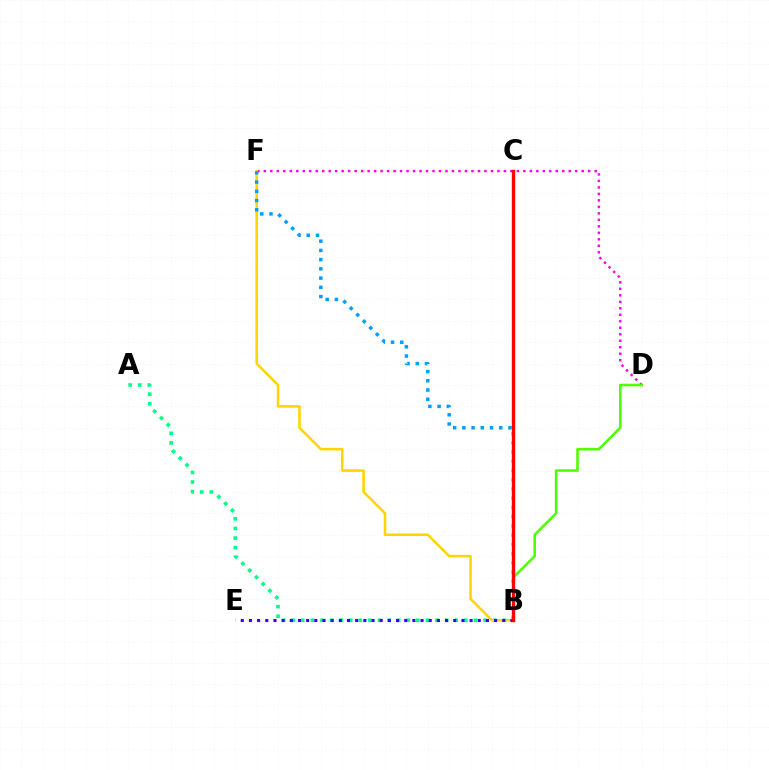{('A', 'B'): [{'color': '#00ff86', 'line_style': 'dotted', 'thickness': 2.61}], ('D', 'F'): [{'color': '#ff00ed', 'line_style': 'dotted', 'thickness': 1.76}], ('B', 'F'): [{'color': '#ffd500', 'line_style': 'solid', 'thickness': 1.83}, {'color': '#009eff', 'line_style': 'dotted', 'thickness': 2.51}], ('B', 'E'): [{'color': '#3700ff', 'line_style': 'dotted', 'thickness': 2.22}], ('B', 'D'): [{'color': '#4fff00', 'line_style': 'solid', 'thickness': 1.86}], ('B', 'C'): [{'color': '#ff0000', 'line_style': 'solid', 'thickness': 2.41}]}